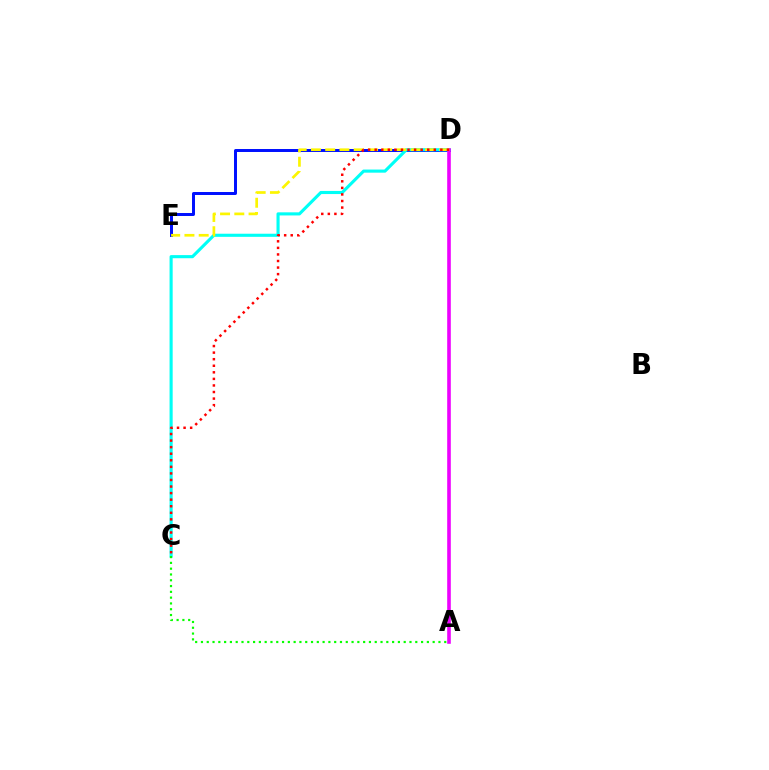{('D', 'E'): [{'color': '#0010ff', 'line_style': 'solid', 'thickness': 2.14}, {'color': '#fcf500', 'line_style': 'dashed', 'thickness': 1.94}], ('C', 'D'): [{'color': '#00fff6', 'line_style': 'solid', 'thickness': 2.24}, {'color': '#ff0000', 'line_style': 'dotted', 'thickness': 1.78}], ('A', 'D'): [{'color': '#ee00ff', 'line_style': 'solid', 'thickness': 2.6}], ('A', 'C'): [{'color': '#08ff00', 'line_style': 'dotted', 'thickness': 1.57}]}